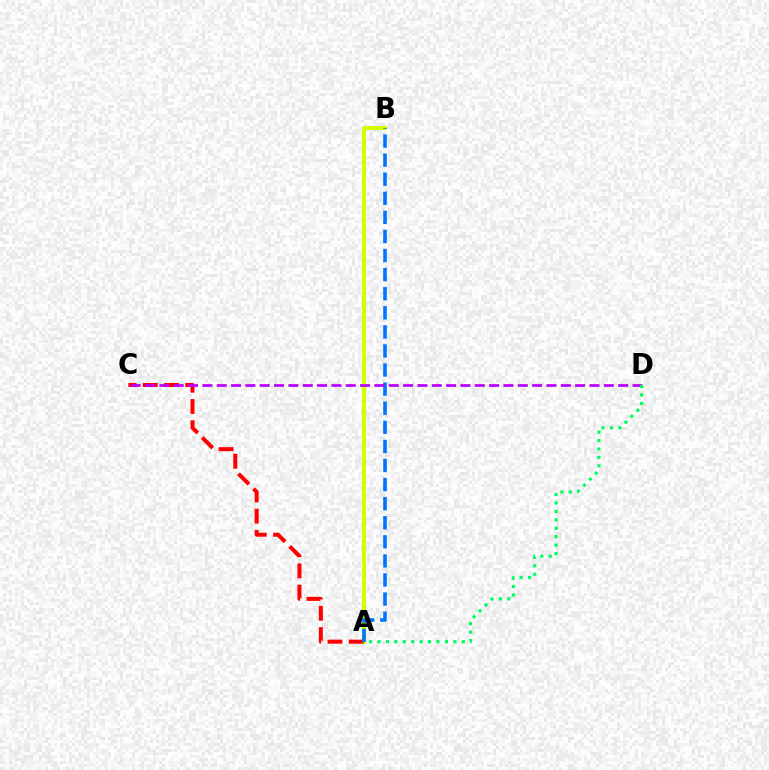{('A', 'B'): [{'color': '#d1ff00', 'line_style': 'solid', 'thickness': 2.92}, {'color': '#0074ff', 'line_style': 'dashed', 'thickness': 2.59}], ('A', 'C'): [{'color': '#ff0000', 'line_style': 'dashed', 'thickness': 2.89}], ('C', 'D'): [{'color': '#b900ff', 'line_style': 'dashed', 'thickness': 1.95}], ('A', 'D'): [{'color': '#00ff5c', 'line_style': 'dotted', 'thickness': 2.29}]}